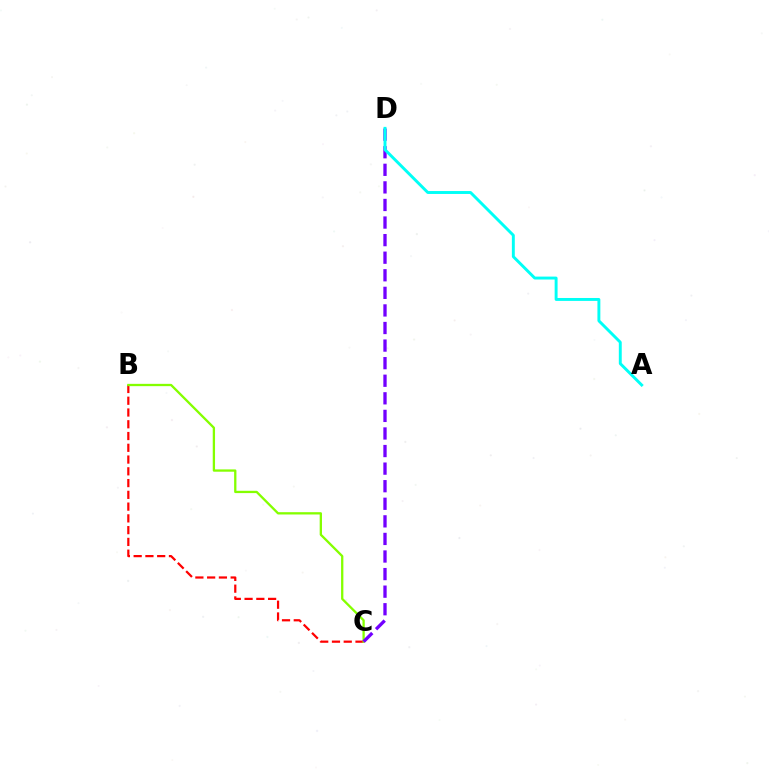{('B', 'C'): [{'color': '#ff0000', 'line_style': 'dashed', 'thickness': 1.6}, {'color': '#84ff00', 'line_style': 'solid', 'thickness': 1.66}], ('C', 'D'): [{'color': '#7200ff', 'line_style': 'dashed', 'thickness': 2.39}], ('A', 'D'): [{'color': '#00fff6', 'line_style': 'solid', 'thickness': 2.1}]}